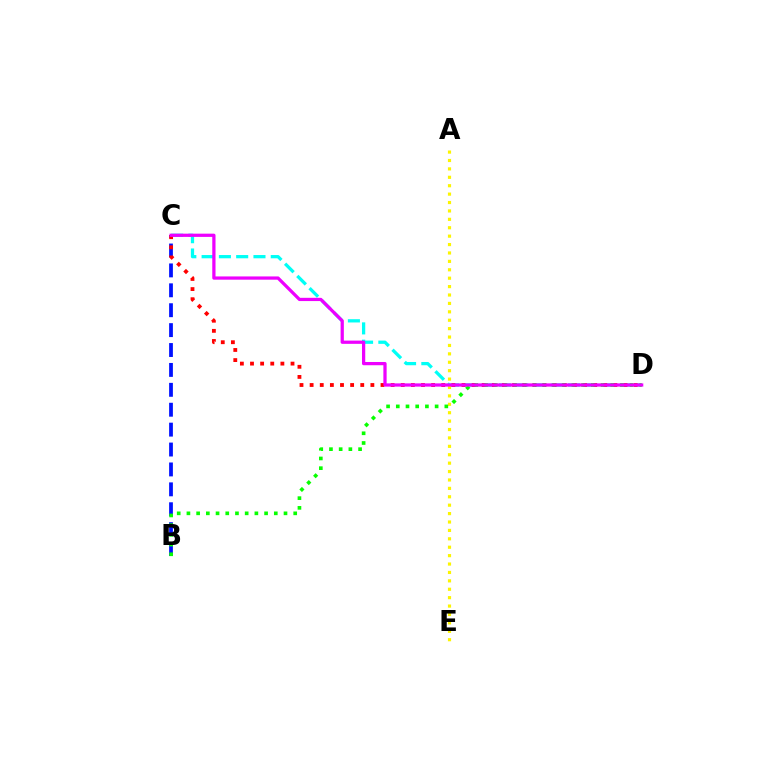{('C', 'D'): [{'color': '#00fff6', 'line_style': 'dashed', 'thickness': 2.35}, {'color': '#ff0000', 'line_style': 'dotted', 'thickness': 2.75}, {'color': '#ee00ff', 'line_style': 'solid', 'thickness': 2.34}], ('A', 'E'): [{'color': '#fcf500', 'line_style': 'dotted', 'thickness': 2.28}], ('B', 'C'): [{'color': '#0010ff', 'line_style': 'dashed', 'thickness': 2.7}], ('B', 'D'): [{'color': '#08ff00', 'line_style': 'dotted', 'thickness': 2.64}]}